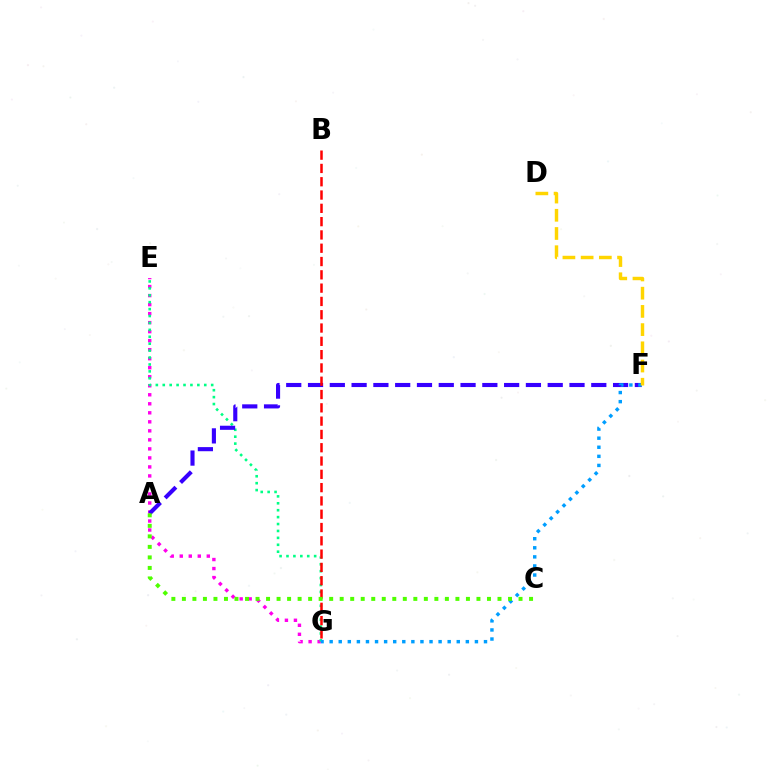{('E', 'G'): [{'color': '#ff00ed', 'line_style': 'dotted', 'thickness': 2.45}, {'color': '#00ff86', 'line_style': 'dotted', 'thickness': 1.88}], ('A', 'F'): [{'color': '#3700ff', 'line_style': 'dashed', 'thickness': 2.96}], ('F', 'G'): [{'color': '#009eff', 'line_style': 'dotted', 'thickness': 2.47}], ('B', 'G'): [{'color': '#ff0000', 'line_style': 'dashed', 'thickness': 1.81}], ('D', 'F'): [{'color': '#ffd500', 'line_style': 'dashed', 'thickness': 2.47}], ('A', 'C'): [{'color': '#4fff00', 'line_style': 'dotted', 'thickness': 2.86}]}